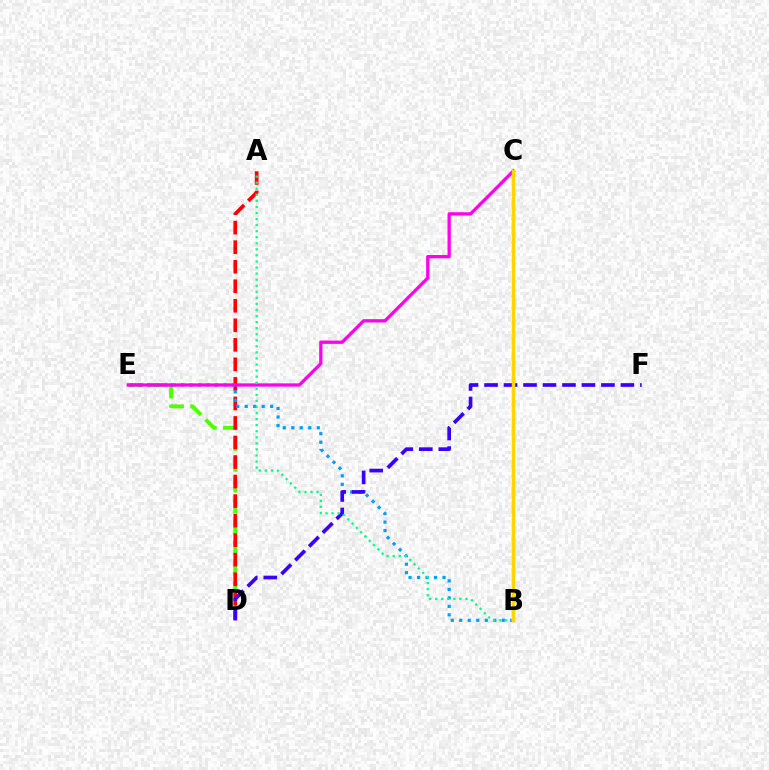{('D', 'E'): [{'color': '#4fff00', 'line_style': 'dashed', 'thickness': 2.83}], ('A', 'D'): [{'color': '#ff0000', 'line_style': 'dashed', 'thickness': 2.65}], ('B', 'E'): [{'color': '#009eff', 'line_style': 'dotted', 'thickness': 2.31}], ('C', 'E'): [{'color': '#ff00ed', 'line_style': 'solid', 'thickness': 2.37}], ('D', 'F'): [{'color': '#3700ff', 'line_style': 'dashed', 'thickness': 2.65}], ('A', 'B'): [{'color': '#00ff86', 'line_style': 'dotted', 'thickness': 1.65}], ('B', 'C'): [{'color': '#ffd500', 'line_style': 'solid', 'thickness': 2.49}]}